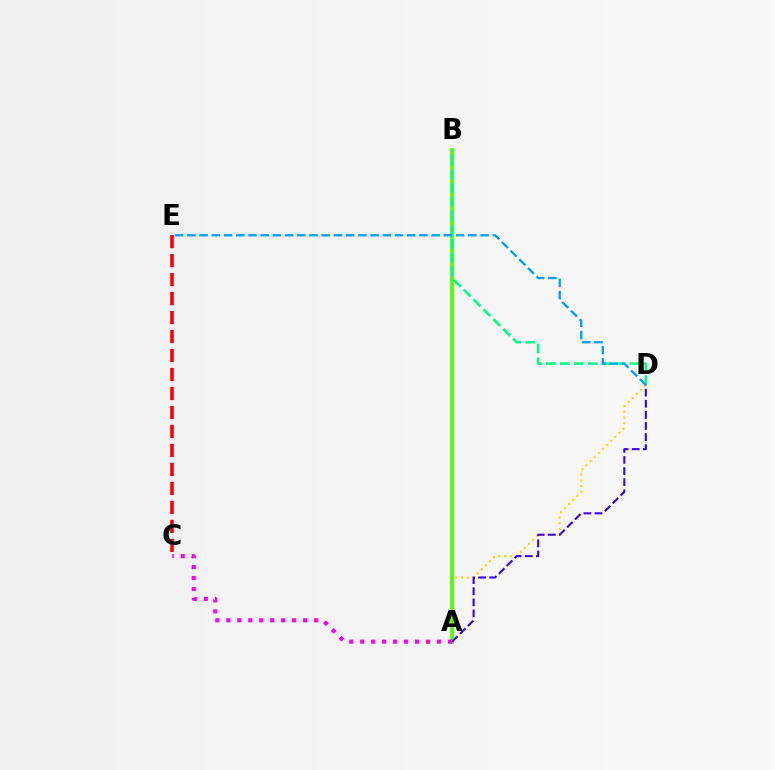{('A', 'D'): [{'color': '#ffd500', 'line_style': 'dotted', 'thickness': 1.57}, {'color': '#3700ff', 'line_style': 'dashed', 'thickness': 1.51}], ('C', 'E'): [{'color': '#ff0000', 'line_style': 'dashed', 'thickness': 2.58}], ('A', 'B'): [{'color': '#4fff00', 'line_style': 'solid', 'thickness': 2.73}], ('A', 'C'): [{'color': '#ff00ed', 'line_style': 'dotted', 'thickness': 2.98}], ('B', 'D'): [{'color': '#00ff86', 'line_style': 'dashed', 'thickness': 1.89}], ('D', 'E'): [{'color': '#009eff', 'line_style': 'dashed', 'thickness': 1.66}]}